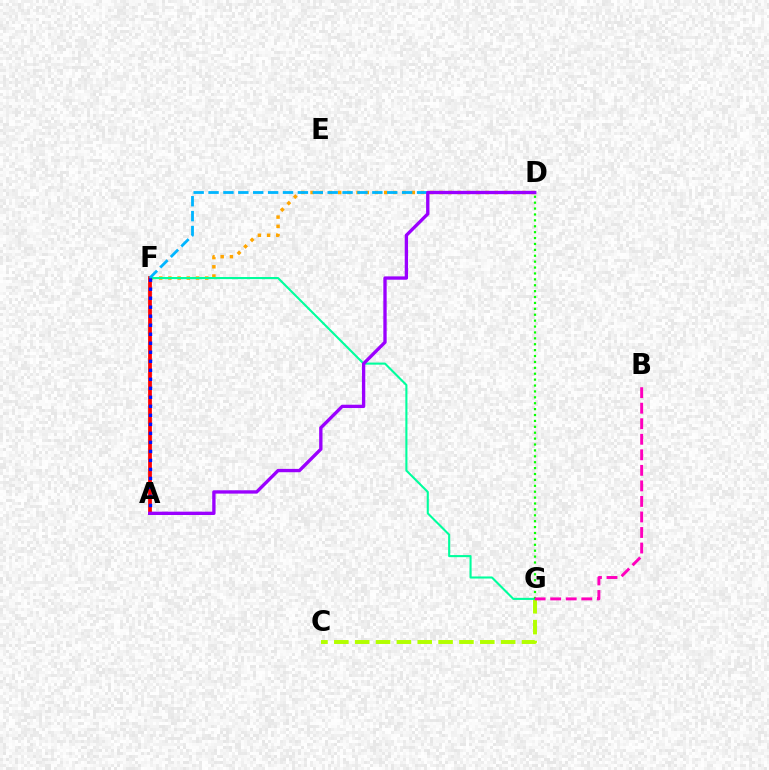{('C', 'G'): [{'color': '#b3ff00', 'line_style': 'dashed', 'thickness': 2.83}], ('D', 'F'): [{'color': '#ffa500', 'line_style': 'dotted', 'thickness': 2.5}, {'color': '#00b5ff', 'line_style': 'dashed', 'thickness': 2.02}], ('F', 'G'): [{'color': '#00ff9d', 'line_style': 'solid', 'thickness': 1.51}], ('A', 'F'): [{'color': '#ff0000', 'line_style': 'solid', 'thickness': 2.71}, {'color': '#0010ff', 'line_style': 'dotted', 'thickness': 2.45}], ('D', 'G'): [{'color': '#08ff00', 'line_style': 'dotted', 'thickness': 1.6}], ('B', 'G'): [{'color': '#ff00bd', 'line_style': 'dashed', 'thickness': 2.11}], ('A', 'D'): [{'color': '#9b00ff', 'line_style': 'solid', 'thickness': 2.4}]}